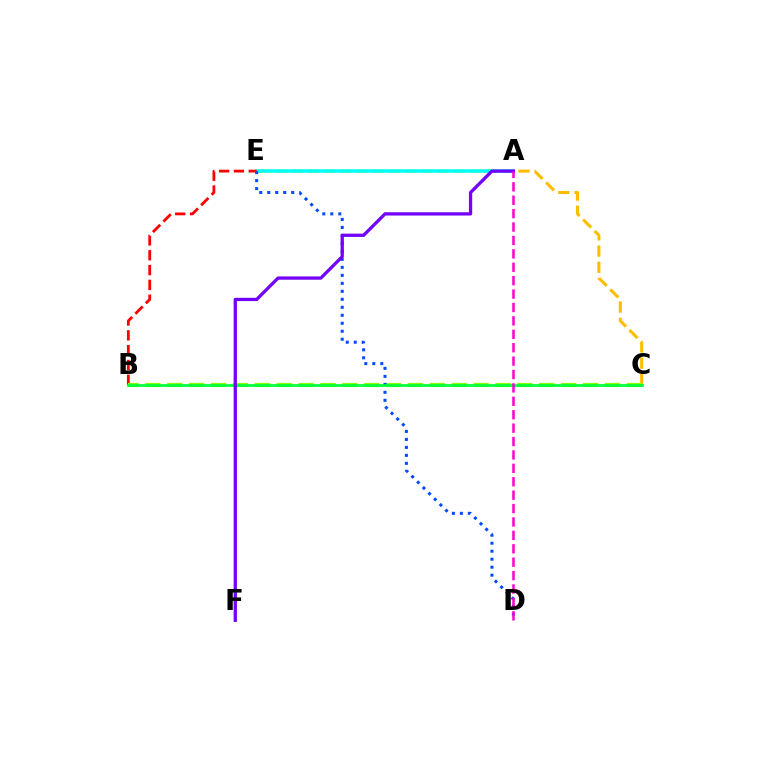{('C', 'E'): [{'color': '#ffbd00', 'line_style': 'dashed', 'thickness': 2.2}], ('A', 'E'): [{'color': '#00fff6', 'line_style': 'solid', 'thickness': 2.52}], ('B', 'E'): [{'color': '#ff0000', 'line_style': 'dashed', 'thickness': 2.01}], ('B', 'C'): [{'color': '#84ff00', 'line_style': 'dashed', 'thickness': 2.97}, {'color': '#00ff39', 'line_style': 'solid', 'thickness': 1.96}], ('D', 'E'): [{'color': '#004bff', 'line_style': 'dotted', 'thickness': 2.17}], ('A', 'F'): [{'color': '#7200ff', 'line_style': 'solid', 'thickness': 2.36}], ('A', 'D'): [{'color': '#ff00cf', 'line_style': 'dashed', 'thickness': 1.82}]}